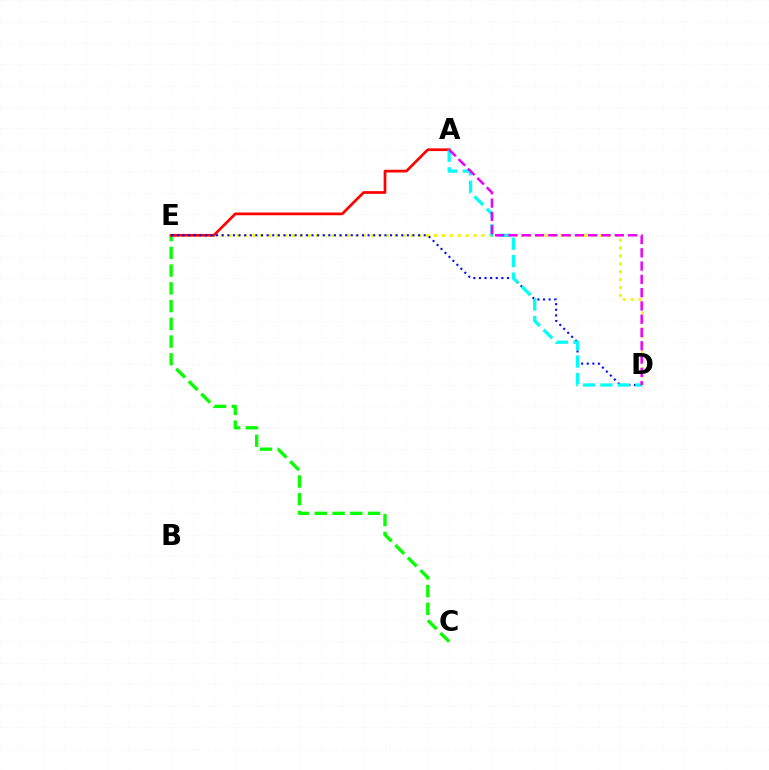{('D', 'E'): [{'color': '#fcf500', 'line_style': 'dotted', 'thickness': 2.15}, {'color': '#0010ff', 'line_style': 'dotted', 'thickness': 1.52}], ('C', 'E'): [{'color': '#08ff00', 'line_style': 'dashed', 'thickness': 2.41}], ('A', 'E'): [{'color': '#ff0000', 'line_style': 'solid', 'thickness': 1.95}], ('A', 'D'): [{'color': '#00fff6', 'line_style': 'dashed', 'thickness': 2.37}, {'color': '#ee00ff', 'line_style': 'dashed', 'thickness': 1.81}]}